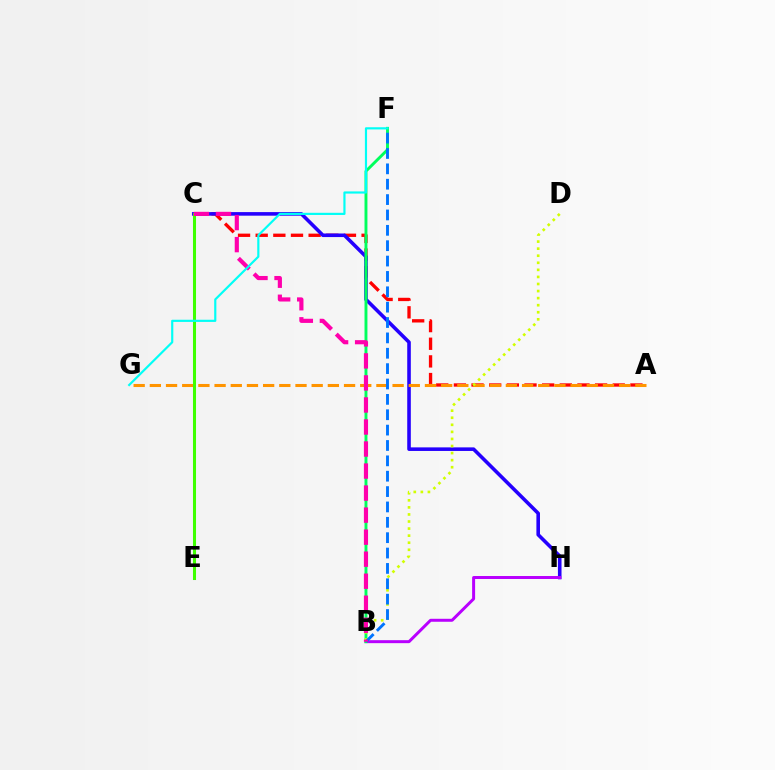{('A', 'C'): [{'color': '#ff0000', 'line_style': 'dashed', 'thickness': 2.4}], ('C', 'H'): [{'color': '#2500ff', 'line_style': 'solid', 'thickness': 2.58}], ('B', 'H'): [{'color': '#b900ff', 'line_style': 'solid', 'thickness': 2.14}], ('A', 'G'): [{'color': '#ff9400', 'line_style': 'dashed', 'thickness': 2.2}], ('B', 'F'): [{'color': '#00ff5c', 'line_style': 'solid', 'thickness': 2.1}, {'color': '#0074ff', 'line_style': 'dashed', 'thickness': 2.09}], ('B', 'D'): [{'color': '#d1ff00', 'line_style': 'dotted', 'thickness': 1.92}], ('C', 'E'): [{'color': '#3dff00', 'line_style': 'solid', 'thickness': 2.19}], ('B', 'C'): [{'color': '#ff00ac', 'line_style': 'dashed', 'thickness': 2.99}], ('F', 'G'): [{'color': '#00fff6', 'line_style': 'solid', 'thickness': 1.56}]}